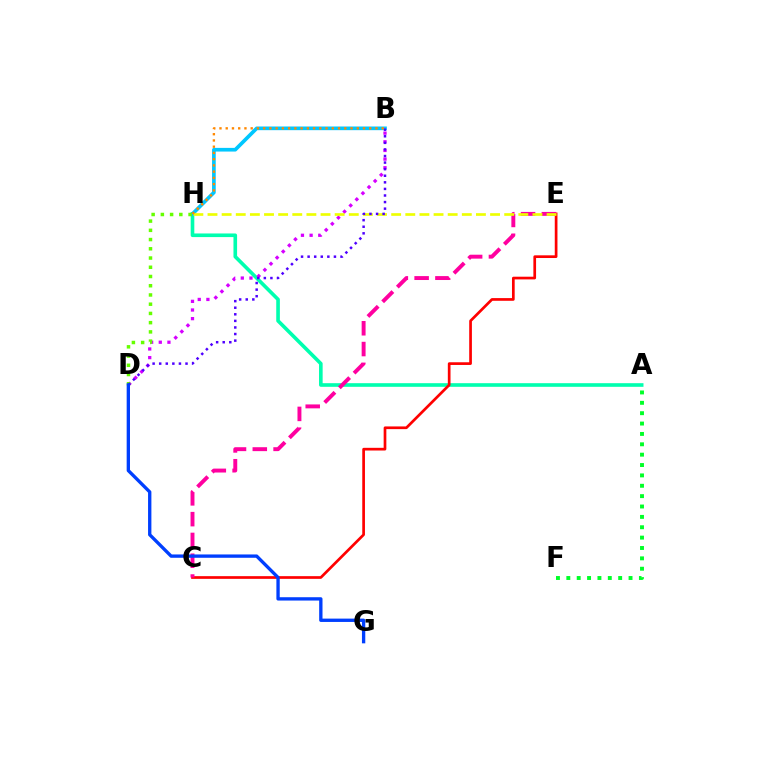{('A', 'H'): [{'color': '#00ffaf', 'line_style': 'solid', 'thickness': 2.61}], ('A', 'F'): [{'color': '#00ff27', 'line_style': 'dotted', 'thickness': 2.82}], ('B', 'H'): [{'color': '#00c7ff', 'line_style': 'solid', 'thickness': 2.64}, {'color': '#ff8800', 'line_style': 'dotted', 'thickness': 1.7}], ('B', 'D'): [{'color': '#d600ff', 'line_style': 'dotted', 'thickness': 2.35}, {'color': '#4f00ff', 'line_style': 'dotted', 'thickness': 1.79}], ('C', 'E'): [{'color': '#ff0000', 'line_style': 'solid', 'thickness': 1.94}, {'color': '#ff00a0', 'line_style': 'dashed', 'thickness': 2.82}], ('E', 'H'): [{'color': '#eeff00', 'line_style': 'dashed', 'thickness': 1.92}], ('D', 'H'): [{'color': '#66ff00', 'line_style': 'dotted', 'thickness': 2.51}], ('D', 'G'): [{'color': '#003fff', 'line_style': 'solid', 'thickness': 2.4}]}